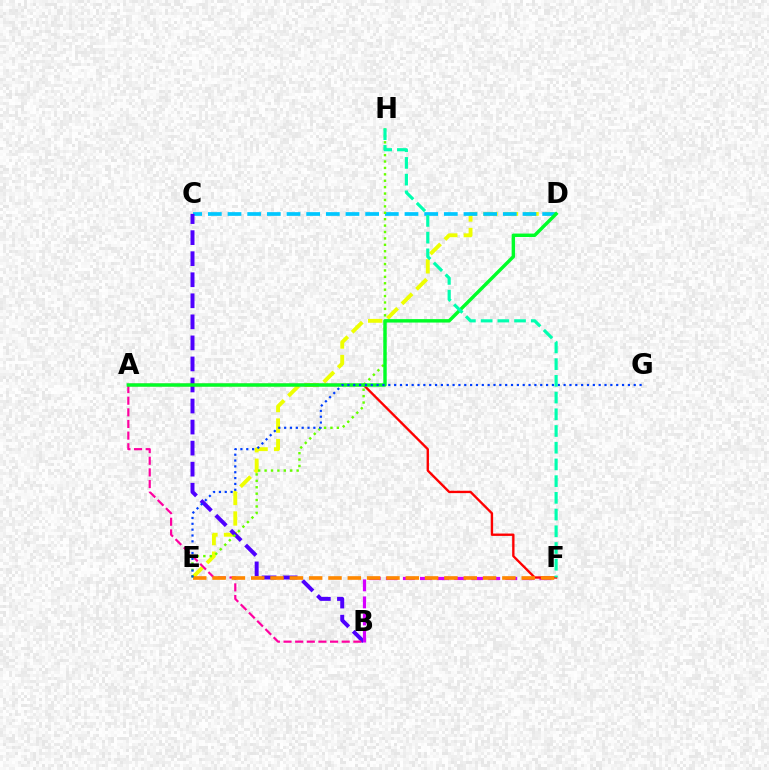{('D', 'E'): [{'color': '#eeff00', 'line_style': 'dashed', 'thickness': 2.79}], ('C', 'D'): [{'color': '#00c7ff', 'line_style': 'dashed', 'thickness': 2.67}], ('B', 'C'): [{'color': '#4f00ff', 'line_style': 'dashed', 'thickness': 2.86}], ('A', 'B'): [{'color': '#ff00a0', 'line_style': 'dashed', 'thickness': 1.58}], ('B', 'F'): [{'color': '#d600ff', 'line_style': 'dashed', 'thickness': 2.32}], ('A', 'F'): [{'color': '#ff0000', 'line_style': 'solid', 'thickness': 1.7}], ('E', 'F'): [{'color': '#ff8800', 'line_style': 'dashed', 'thickness': 2.62}], ('E', 'H'): [{'color': '#66ff00', 'line_style': 'dotted', 'thickness': 1.74}], ('A', 'D'): [{'color': '#00ff27', 'line_style': 'solid', 'thickness': 2.47}], ('E', 'G'): [{'color': '#003fff', 'line_style': 'dotted', 'thickness': 1.59}], ('F', 'H'): [{'color': '#00ffaf', 'line_style': 'dashed', 'thickness': 2.27}]}